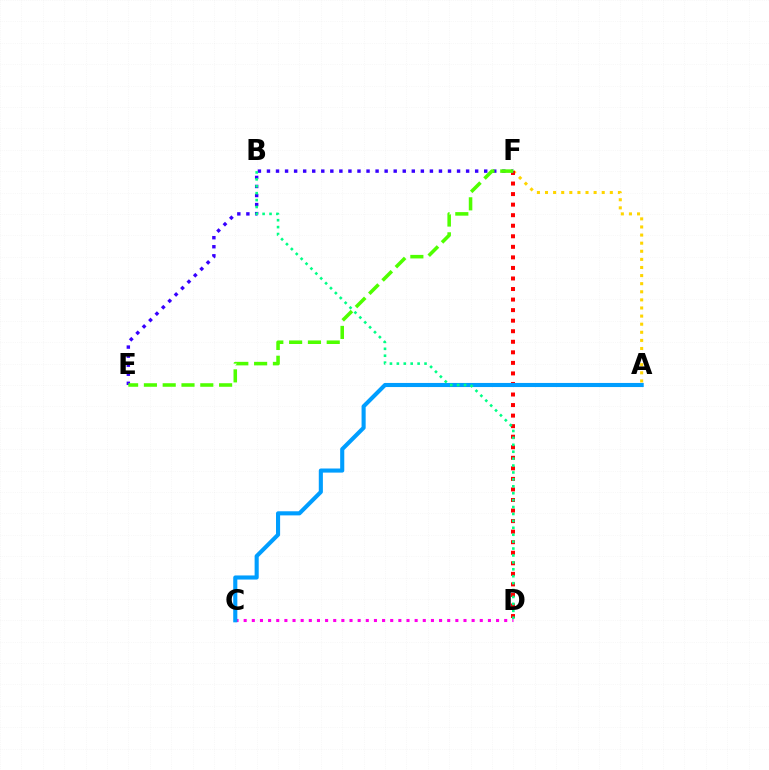{('A', 'F'): [{'color': '#ffd500', 'line_style': 'dotted', 'thickness': 2.2}], ('D', 'F'): [{'color': '#ff0000', 'line_style': 'dotted', 'thickness': 2.87}], ('C', 'D'): [{'color': '#ff00ed', 'line_style': 'dotted', 'thickness': 2.21}], ('A', 'C'): [{'color': '#009eff', 'line_style': 'solid', 'thickness': 2.95}], ('E', 'F'): [{'color': '#3700ff', 'line_style': 'dotted', 'thickness': 2.46}, {'color': '#4fff00', 'line_style': 'dashed', 'thickness': 2.55}], ('B', 'D'): [{'color': '#00ff86', 'line_style': 'dotted', 'thickness': 1.88}]}